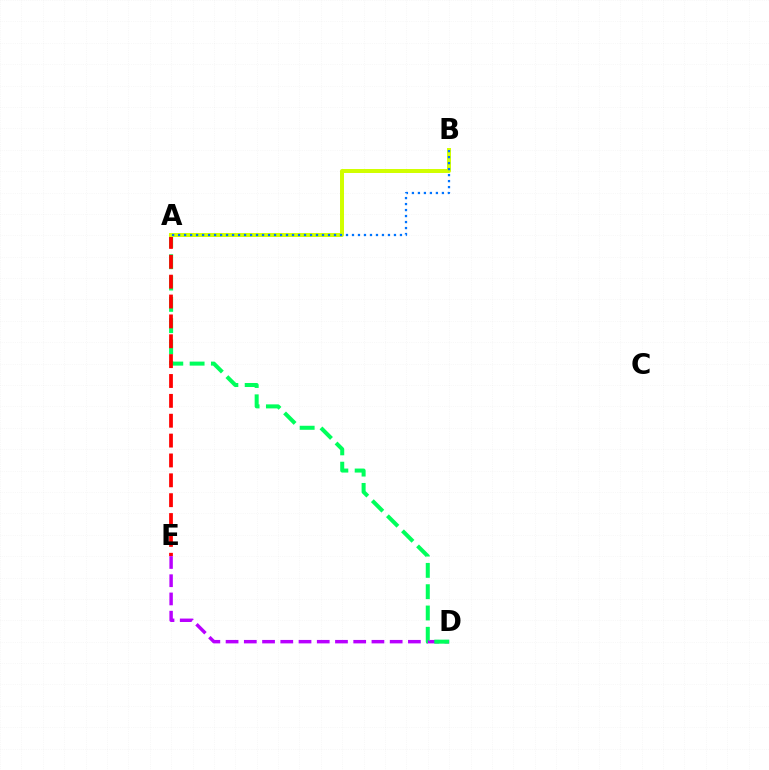{('D', 'E'): [{'color': '#b900ff', 'line_style': 'dashed', 'thickness': 2.48}], ('A', 'D'): [{'color': '#00ff5c', 'line_style': 'dashed', 'thickness': 2.89}], ('A', 'E'): [{'color': '#ff0000', 'line_style': 'dashed', 'thickness': 2.7}], ('A', 'B'): [{'color': '#d1ff00', 'line_style': 'solid', 'thickness': 2.87}, {'color': '#0074ff', 'line_style': 'dotted', 'thickness': 1.63}]}